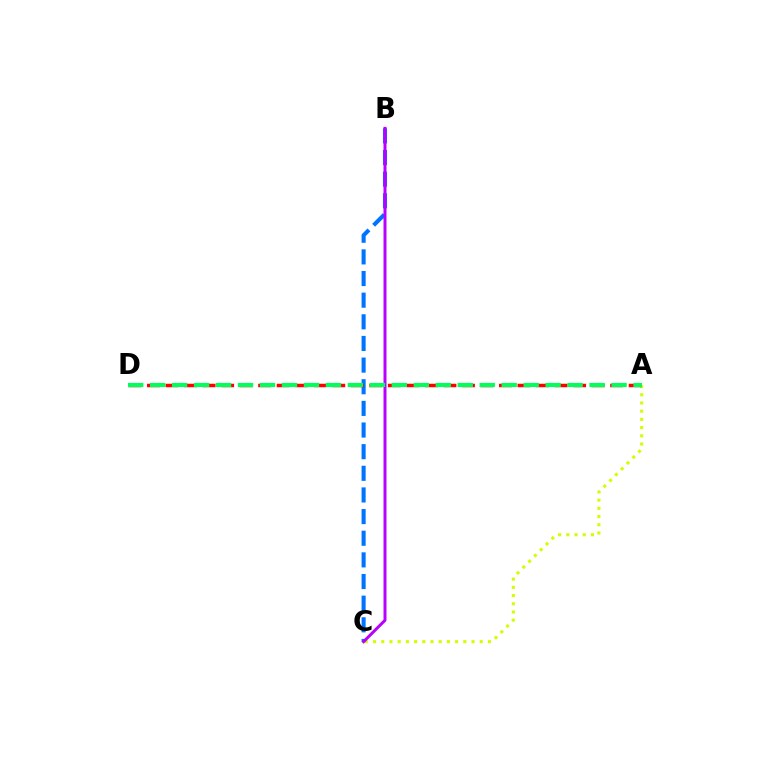{('A', 'C'): [{'color': '#d1ff00', 'line_style': 'dotted', 'thickness': 2.23}], ('B', 'C'): [{'color': '#0074ff', 'line_style': 'dashed', 'thickness': 2.94}, {'color': '#b900ff', 'line_style': 'solid', 'thickness': 2.14}], ('A', 'D'): [{'color': '#ff0000', 'line_style': 'dashed', 'thickness': 2.52}, {'color': '#00ff5c', 'line_style': 'dashed', 'thickness': 2.99}]}